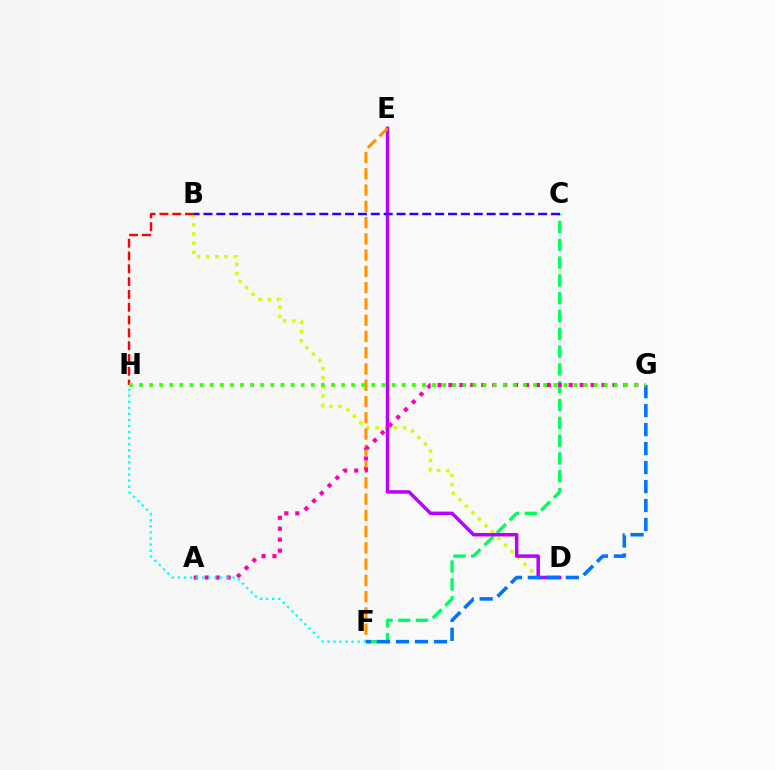{('B', 'D'): [{'color': '#d1ff00', 'line_style': 'dotted', 'thickness': 2.49}], ('C', 'F'): [{'color': '#00ff5c', 'line_style': 'dashed', 'thickness': 2.42}], ('D', 'E'): [{'color': '#b900ff', 'line_style': 'solid', 'thickness': 2.51}], ('E', 'F'): [{'color': '#ff9400', 'line_style': 'dashed', 'thickness': 2.21}], ('A', 'G'): [{'color': '#ff00ac', 'line_style': 'dotted', 'thickness': 2.97}], ('B', 'C'): [{'color': '#2500ff', 'line_style': 'dashed', 'thickness': 1.75}], ('F', 'G'): [{'color': '#0074ff', 'line_style': 'dashed', 'thickness': 2.58}], ('B', 'H'): [{'color': '#ff0000', 'line_style': 'dashed', 'thickness': 1.74}], ('F', 'H'): [{'color': '#00fff6', 'line_style': 'dotted', 'thickness': 1.65}], ('G', 'H'): [{'color': '#3dff00', 'line_style': 'dotted', 'thickness': 2.74}]}